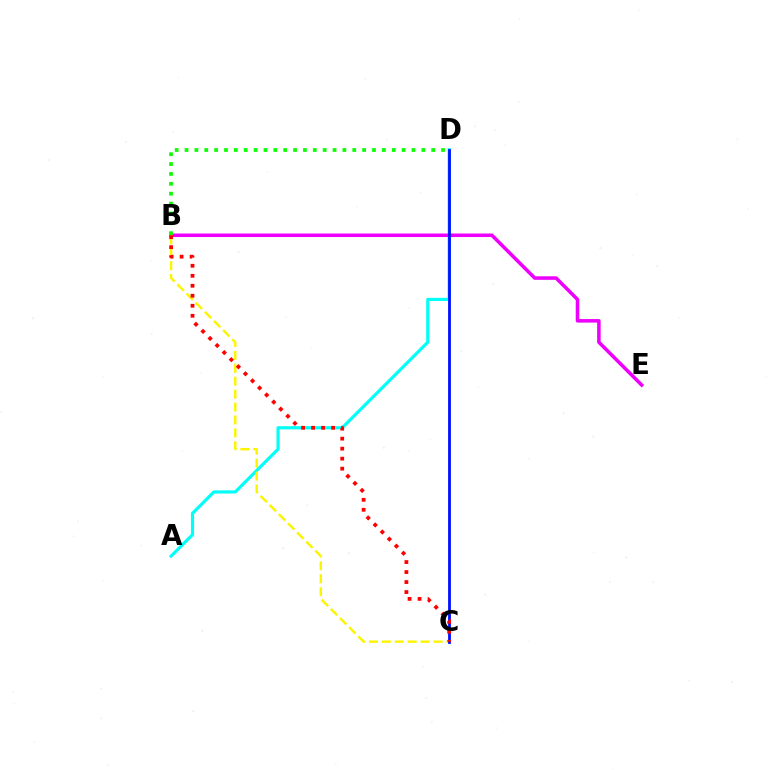{('A', 'D'): [{'color': '#00fff6', 'line_style': 'solid', 'thickness': 2.27}], ('B', 'E'): [{'color': '#ee00ff', 'line_style': 'solid', 'thickness': 2.55}], ('B', 'C'): [{'color': '#fcf500', 'line_style': 'dashed', 'thickness': 1.76}, {'color': '#ff0000', 'line_style': 'dotted', 'thickness': 2.72}], ('B', 'D'): [{'color': '#08ff00', 'line_style': 'dotted', 'thickness': 2.68}], ('C', 'D'): [{'color': '#0010ff', 'line_style': 'solid', 'thickness': 2.01}]}